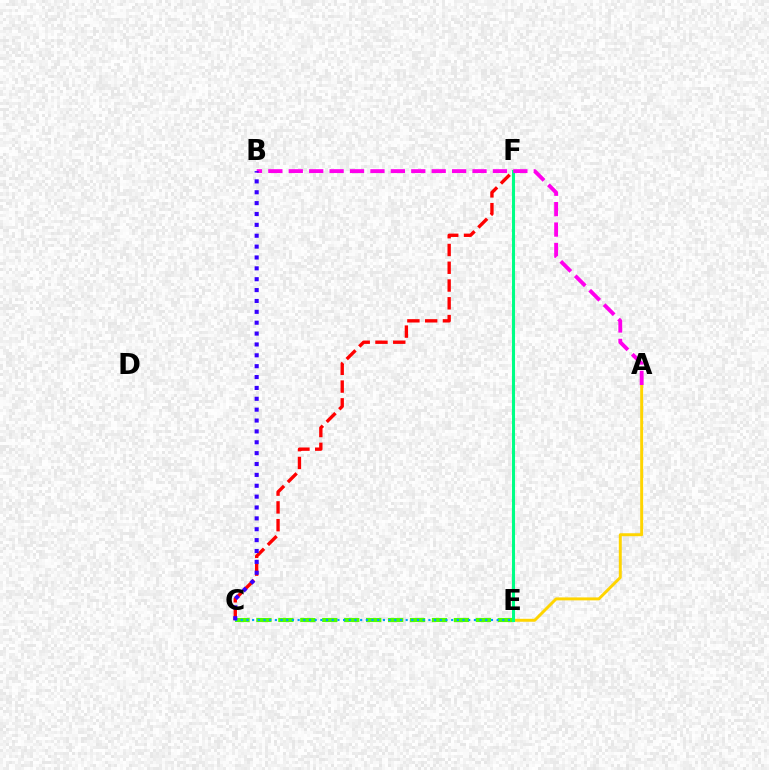{('A', 'E'): [{'color': '#ffd500', 'line_style': 'solid', 'thickness': 2.13}], ('C', 'E'): [{'color': '#4fff00', 'line_style': 'dashed', 'thickness': 2.98}, {'color': '#009eff', 'line_style': 'dotted', 'thickness': 1.54}], ('E', 'F'): [{'color': '#00ff86', 'line_style': 'solid', 'thickness': 2.2}], ('C', 'F'): [{'color': '#ff0000', 'line_style': 'dashed', 'thickness': 2.41}], ('A', 'B'): [{'color': '#ff00ed', 'line_style': 'dashed', 'thickness': 2.77}], ('B', 'C'): [{'color': '#3700ff', 'line_style': 'dotted', 'thickness': 2.95}]}